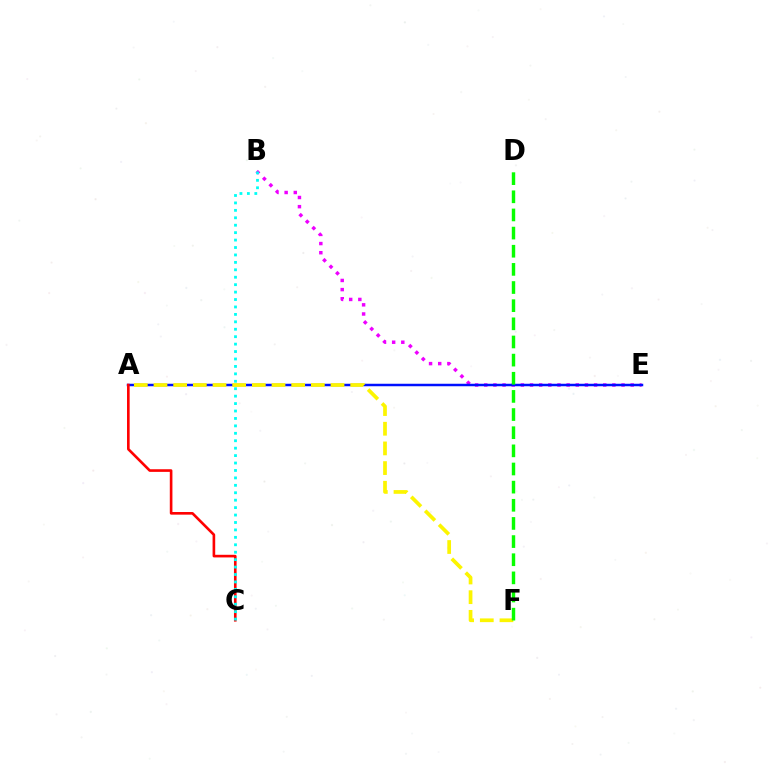{('B', 'E'): [{'color': '#ee00ff', 'line_style': 'dotted', 'thickness': 2.49}], ('A', 'E'): [{'color': '#0010ff', 'line_style': 'solid', 'thickness': 1.79}], ('A', 'C'): [{'color': '#ff0000', 'line_style': 'solid', 'thickness': 1.9}], ('A', 'F'): [{'color': '#fcf500', 'line_style': 'dashed', 'thickness': 2.67}], ('B', 'C'): [{'color': '#00fff6', 'line_style': 'dotted', 'thickness': 2.02}], ('D', 'F'): [{'color': '#08ff00', 'line_style': 'dashed', 'thickness': 2.47}]}